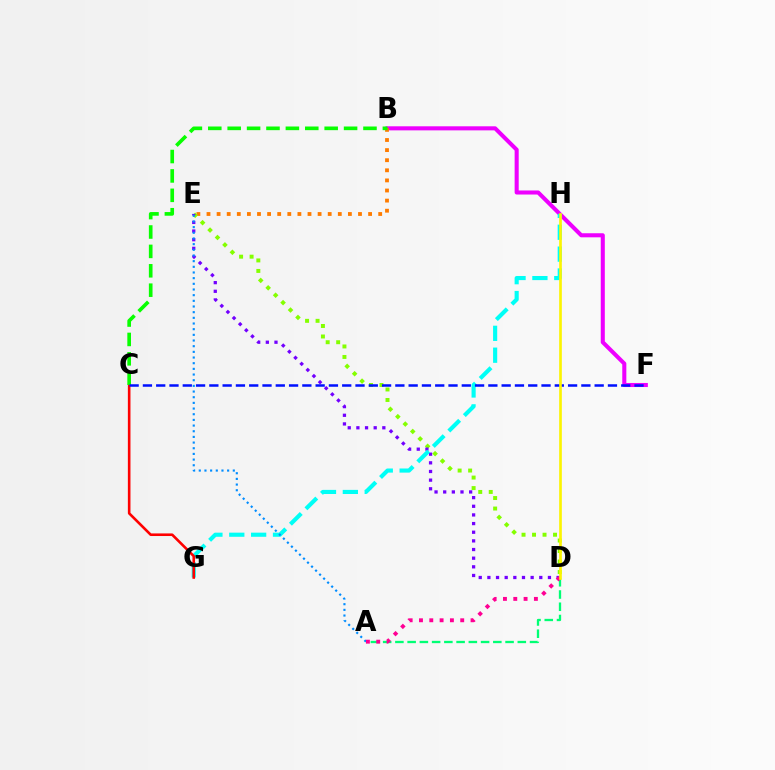{('B', 'F'): [{'color': '#ee00ff', 'line_style': 'solid', 'thickness': 2.93}], ('B', 'E'): [{'color': '#ff7c00', 'line_style': 'dotted', 'thickness': 2.74}], ('D', 'E'): [{'color': '#84ff00', 'line_style': 'dotted', 'thickness': 2.85}, {'color': '#7200ff', 'line_style': 'dotted', 'thickness': 2.35}], ('G', 'H'): [{'color': '#00fff6', 'line_style': 'dashed', 'thickness': 2.97}], ('C', 'G'): [{'color': '#ff0000', 'line_style': 'solid', 'thickness': 1.88}], ('A', 'E'): [{'color': '#008cff', 'line_style': 'dotted', 'thickness': 1.54}], ('B', 'C'): [{'color': '#08ff00', 'line_style': 'dashed', 'thickness': 2.64}], ('A', 'D'): [{'color': '#00ff74', 'line_style': 'dashed', 'thickness': 1.66}, {'color': '#ff0094', 'line_style': 'dotted', 'thickness': 2.8}], ('C', 'F'): [{'color': '#0010ff', 'line_style': 'dashed', 'thickness': 1.8}], ('D', 'H'): [{'color': '#fcf500', 'line_style': 'solid', 'thickness': 1.91}]}